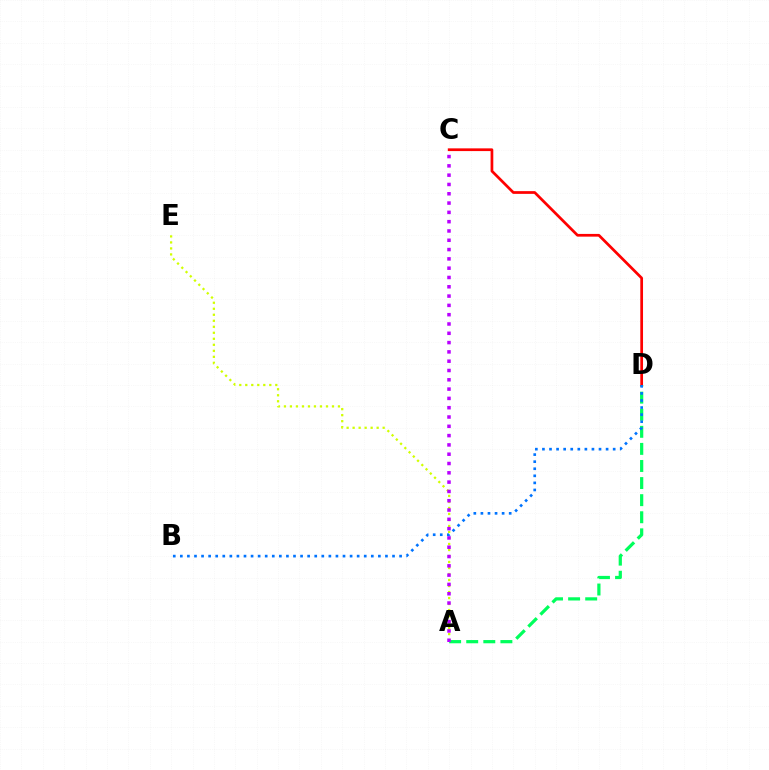{('A', 'D'): [{'color': '#00ff5c', 'line_style': 'dashed', 'thickness': 2.32}], ('A', 'E'): [{'color': '#d1ff00', 'line_style': 'dotted', 'thickness': 1.63}], ('C', 'D'): [{'color': '#ff0000', 'line_style': 'solid', 'thickness': 1.96}], ('A', 'C'): [{'color': '#b900ff', 'line_style': 'dotted', 'thickness': 2.53}], ('B', 'D'): [{'color': '#0074ff', 'line_style': 'dotted', 'thickness': 1.92}]}